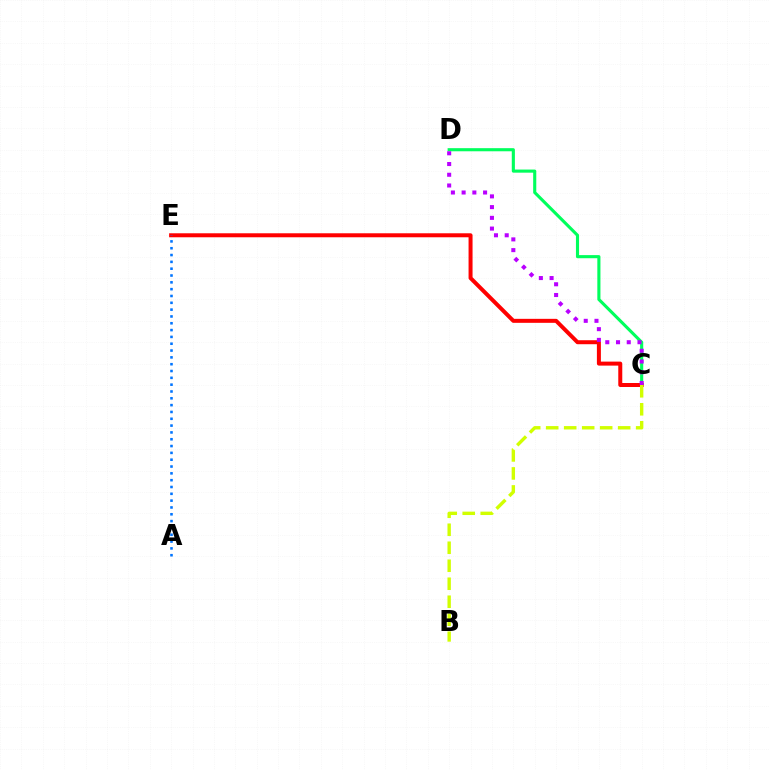{('C', 'D'): [{'color': '#00ff5c', 'line_style': 'solid', 'thickness': 2.24}, {'color': '#b900ff', 'line_style': 'dotted', 'thickness': 2.92}], ('C', 'E'): [{'color': '#ff0000', 'line_style': 'solid', 'thickness': 2.87}], ('A', 'E'): [{'color': '#0074ff', 'line_style': 'dotted', 'thickness': 1.85}], ('B', 'C'): [{'color': '#d1ff00', 'line_style': 'dashed', 'thickness': 2.44}]}